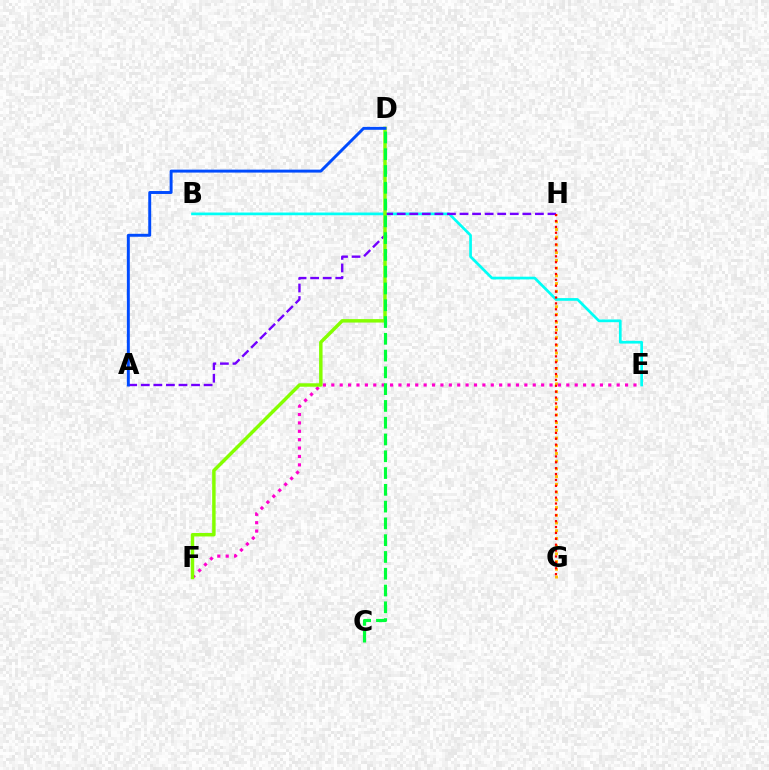{('G', 'H'): [{'color': '#ffbd00', 'line_style': 'dotted', 'thickness': 2.1}, {'color': '#ff0000', 'line_style': 'dotted', 'thickness': 1.6}], ('B', 'E'): [{'color': '#00fff6', 'line_style': 'solid', 'thickness': 1.95}], ('E', 'F'): [{'color': '#ff00cf', 'line_style': 'dotted', 'thickness': 2.28}], ('A', 'H'): [{'color': '#7200ff', 'line_style': 'dashed', 'thickness': 1.71}], ('D', 'F'): [{'color': '#84ff00', 'line_style': 'solid', 'thickness': 2.49}], ('C', 'D'): [{'color': '#00ff39', 'line_style': 'dashed', 'thickness': 2.28}], ('A', 'D'): [{'color': '#004bff', 'line_style': 'solid', 'thickness': 2.12}]}